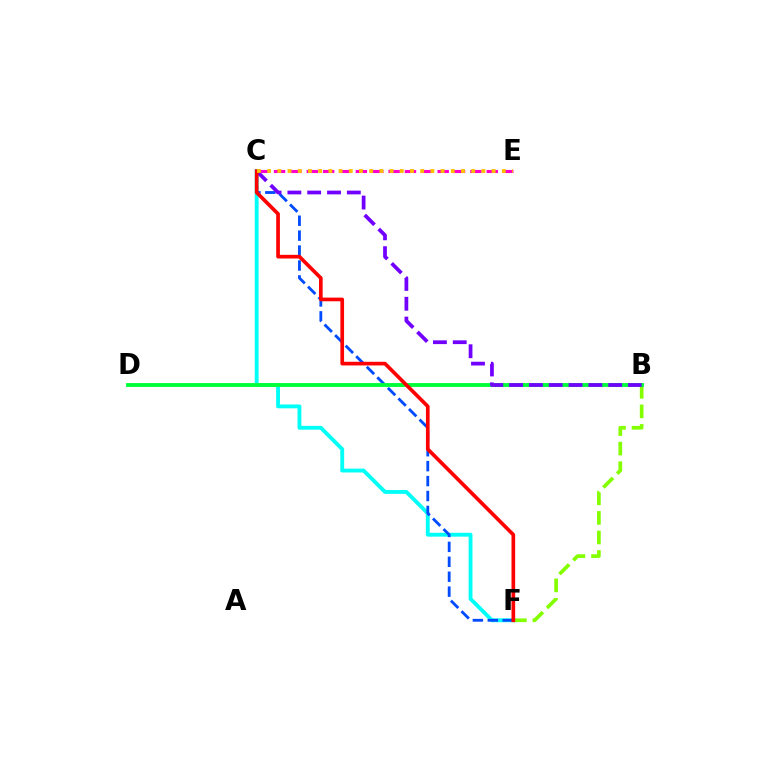{('C', 'F'): [{'color': '#00fff6', 'line_style': 'solid', 'thickness': 2.77}, {'color': '#004bff', 'line_style': 'dashed', 'thickness': 2.03}, {'color': '#ff0000', 'line_style': 'solid', 'thickness': 2.64}], ('B', 'F'): [{'color': '#84ff00', 'line_style': 'dashed', 'thickness': 2.65}], ('B', 'D'): [{'color': '#00ff39', 'line_style': 'solid', 'thickness': 2.77}], ('C', 'E'): [{'color': '#ff00cf', 'line_style': 'dashed', 'thickness': 2.22}, {'color': '#ffbd00', 'line_style': 'dotted', 'thickness': 2.77}], ('B', 'C'): [{'color': '#7200ff', 'line_style': 'dashed', 'thickness': 2.69}]}